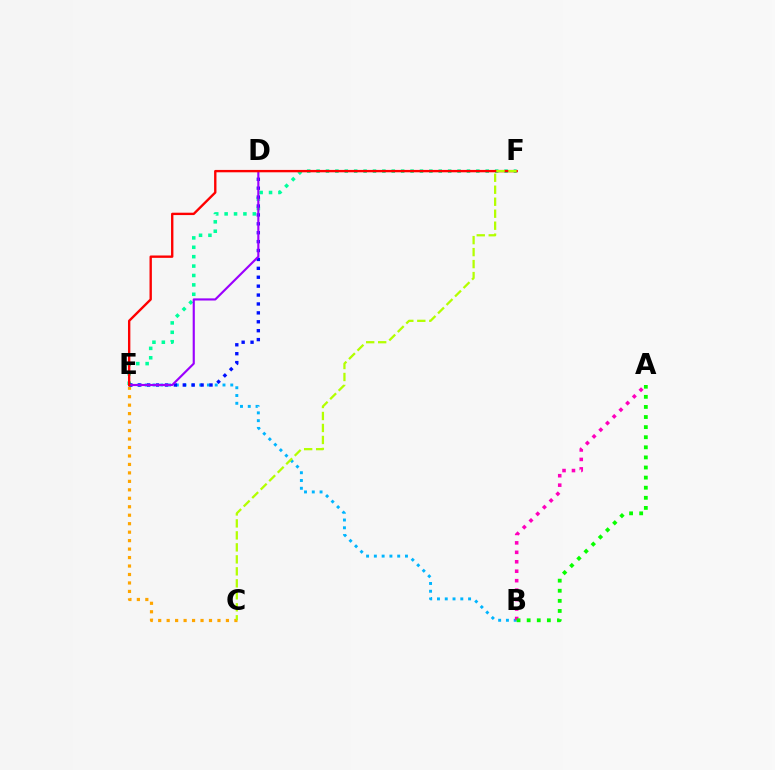{('B', 'E'): [{'color': '#00b5ff', 'line_style': 'dotted', 'thickness': 2.11}], ('E', 'F'): [{'color': '#00ff9d', 'line_style': 'dotted', 'thickness': 2.55}, {'color': '#ff0000', 'line_style': 'solid', 'thickness': 1.7}], ('C', 'E'): [{'color': '#ffa500', 'line_style': 'dotted', 'thickness': 2.3}], ('D', 'E'): [{'color': '#0010ff', 'line_style': 'dotted', 'thickness': 2.42}, {'color': '#9b00ff', 'line_style': 'solid', 'thickness': 1.54}], ('C', 'F'): [{'color': '#b3ff00', 'line_style': 'dashed', 'thickness': 1.63}], ('A', 'B'): [{'color': '#ff00bd', 'line_style': 'dotted', 'thickness': 2.57}, {'color': '#08ff00', 'line_style': 'dotted', 'thickness': 2.74}]}